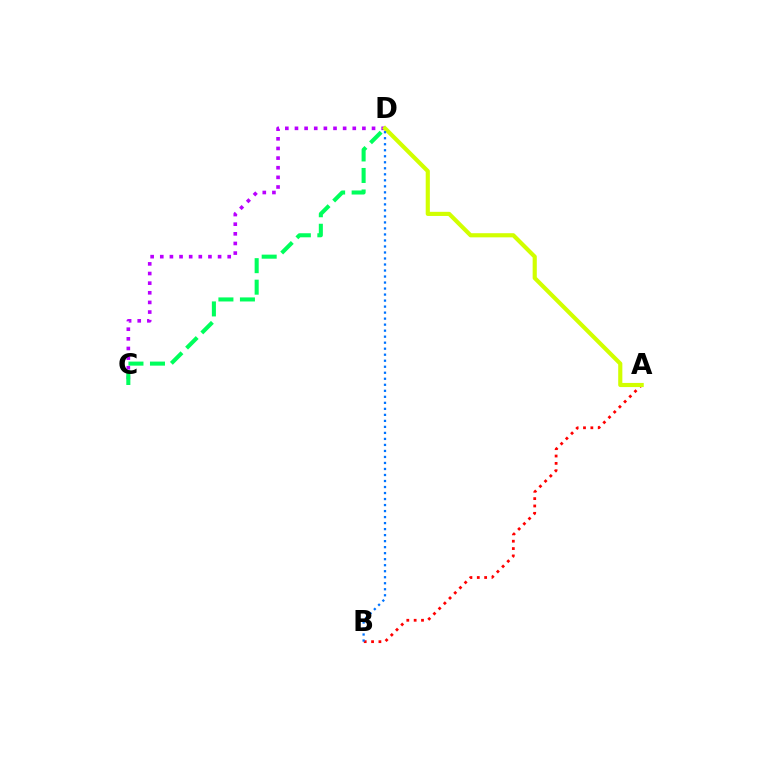{('A', 'B'): [{'color': '#ff0000', 'line_style': 'dotted', 'thickness': 2.0}], ('C', 'D'): [{'color': '#b900ff', 'line_style': 'dotted', 'thickness': 2.62}, {'color': '#00ff5c', 'line_style': 'dashed', 'thickness': 2.92}], ('A', 'D'): [{'color': '#d1ff00', 'line_style': 'solid', 'thickness': 2.98}], ('B', 'D'): [{'color': '#0074ff', 'line_style': 'dotted', 'thickness': 1.63}]}